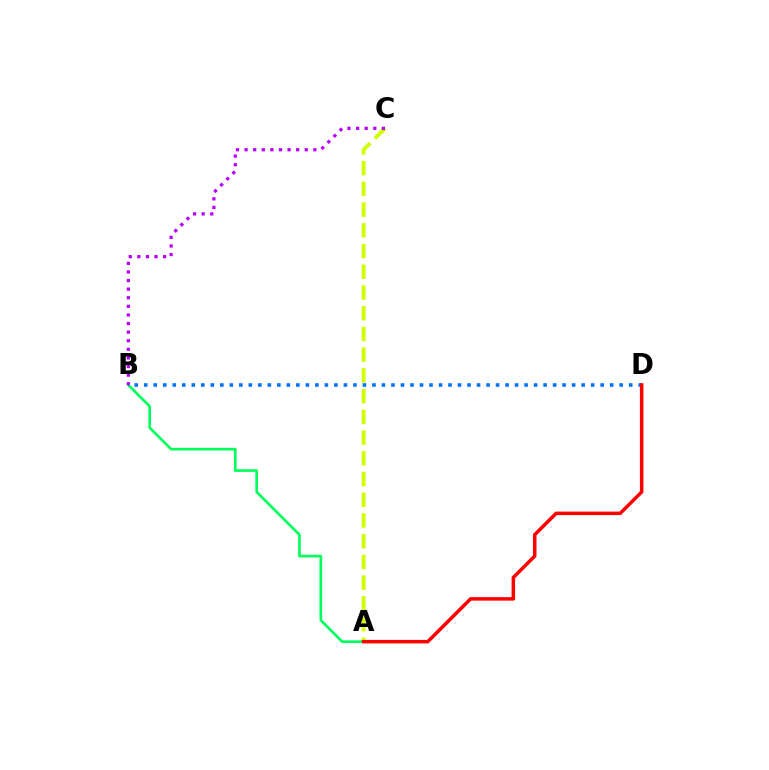{('A', 'C'): [{'color': '#d1ff00', 'line_style': 'dashed', 'thickness': 2.82}], ('A', 'B'): [{'color': '#00ff5c', 'line_style': 'solid', 'thickness': 1.91}], ('B', 'D'): [{'color': '#0074ff', 'line_style': 'dotted', 'thickness': 2.58}], ('A', 'D'): [{'color': '#ff0000', 'line_style': 'solid', 'thickness': 2.52}], ('B', 'C'): [{'color': '#b900ff', 'line_style': 'dotted', 'thickness': 2.34}]}